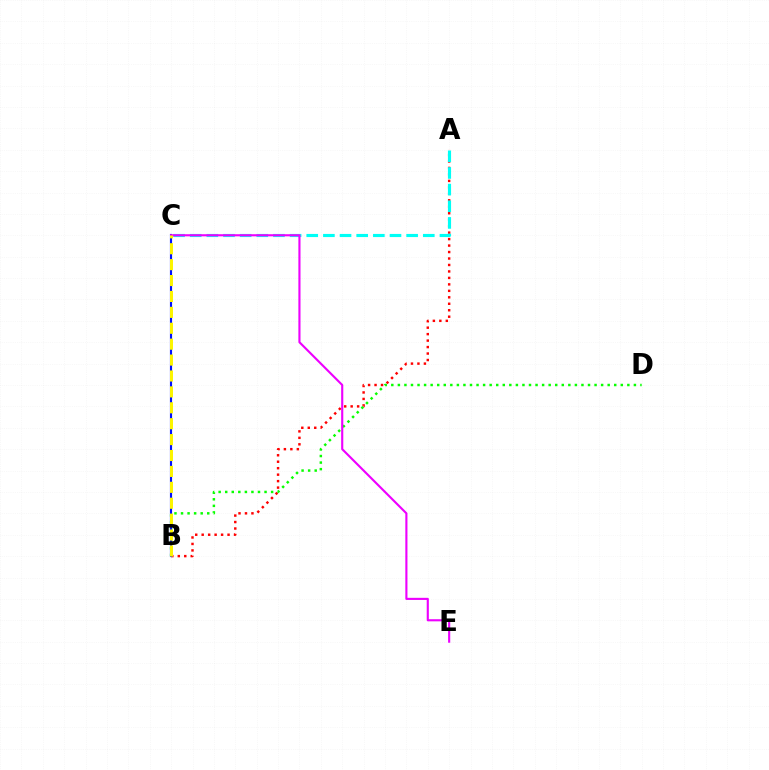{('A', 'B'): [{'color': '#ff0000', 'line_style': 'dotted', 'thickness': 1.76}], ('B', 'D'): [{'color': '#08ff00', 'line_style': 'dotted', 'thickness': 1.78}], ('B', 'C'): [{'color': '#0010ff', 'line_style': 'solid', 'thickness': 1.55}, {'color': '#fcf500', 'line_style': 'dashed', 'thickness': 2.16}], ('A', 'C'): [{'color': '#00fff6', 'line_style': 'dashed', 'thickness': 2.26}], ('C', 'E'): [{'color': '#ee00ff', 'line_style': 'solid', 'thickness': 1.53}]}